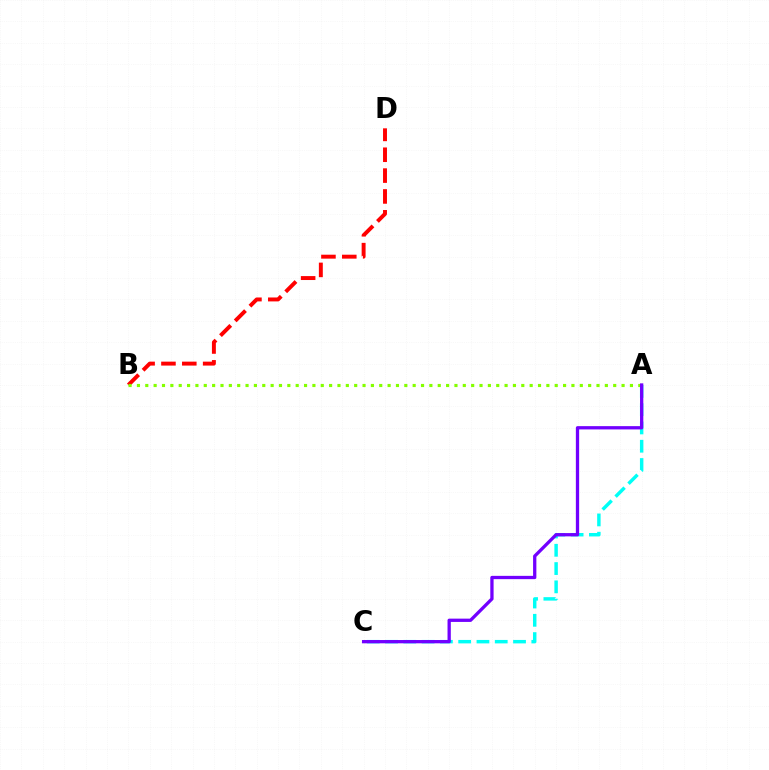{('A', 'C'): [{'color': '#00fff6', 'line_style': 'dashed', 'thickness': 2.48}, {'color': '#7200ff', 'line_style': 'solid', 'thickness': 2.37}], ('B', 'D'): [{'color': '#ff0000', 'line_style': 'dashed', 'thickness': 2.83}], ('A', 'B'): [{'color': '#84ff00', 'line_style': 'dotted', 'thickness': 2.27}]}